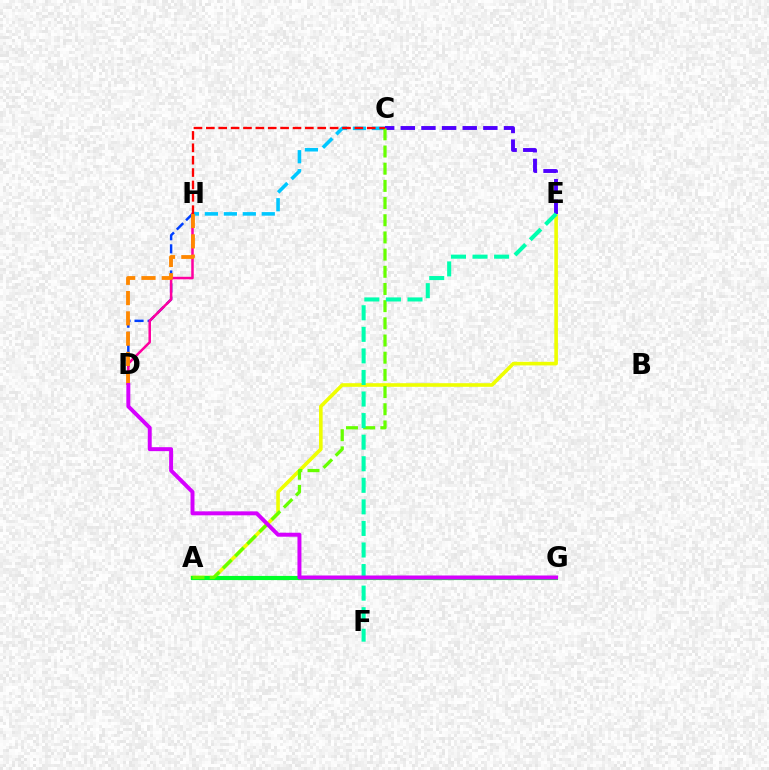{('A', 'E'): [{'color': '#eeff00', 'line_style': 'solid', 'thickness': 2.6}], ('A', 'G'): [{'color': '#00ff27', 'line_style': 'solid', 'thickness': 2.99}], ('C', 'E'): [{'color': '#4f00ff', 'line_style': 'dashed', 'thickness': 2.8}], ('C', 'H'): [{'color': '#00c7ff', 'line_style': 'dashed', 'thickness': 2.58}, {'color': '#ff0000', 'line_style': 'dashed', 'thickness': 1.68}], ('D', 'H'): [{'color': '#003fff', 'line_style': 'dashed', 'thickness': 1.78}, {'color': '#ff00a0', 'line_style': 'solid', 'thickness': 1.81}, {'color': '#ff8800', 'line_style': 'dashed', 'thickness': 2.76}], ('A', 'C'): [{'color': '#66ff00', 'line_style': 'dashed', 'thickness': 2.33}], ('E', 'F'): [{'color': '#00ffaf', 'line_style': 'dashed', 'thickness': 2.93}], ('D', 'G'): [{'color': '#d600ff', 'line_style': 'solid', 'thickness': 2.85}]}